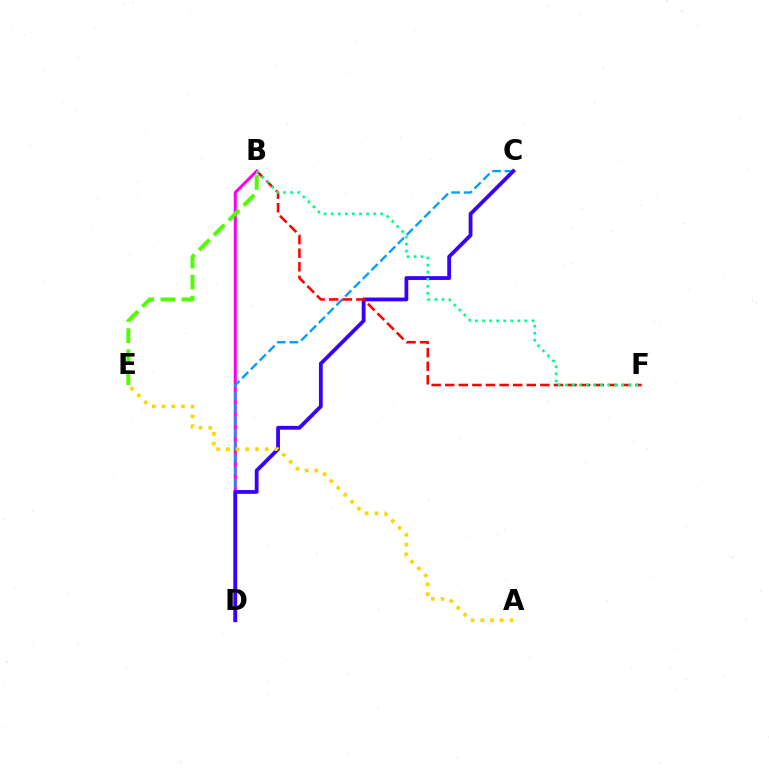{('B', 'D'): [{'color': '#ff00ed', 'line_style': 'solid', 'thickness': 2.21}], ('C', 'D'): [{'color': '#009eff', 'line_style': 'dashed', 'thickness': 1.69}, {'color': '#3700ff', 'line_style': 'solid', 'thickness': 2.73}], ('B', 'E'): [{'color': '#4fff00', 'line_style': 'dashed', 'thickness': 2.86}], ('A', 'E'): [{'color': '#ffd500', 'line_style': 'dotted', 'thickness': 2.64}], ('B', 'F'): [{'color': '#ff0000', 'line_style': 'dashed', 'thickness': 1.85}, {'color': '#00ff86', 'line_style': 'dotted', 'thickness': 1.92}]}